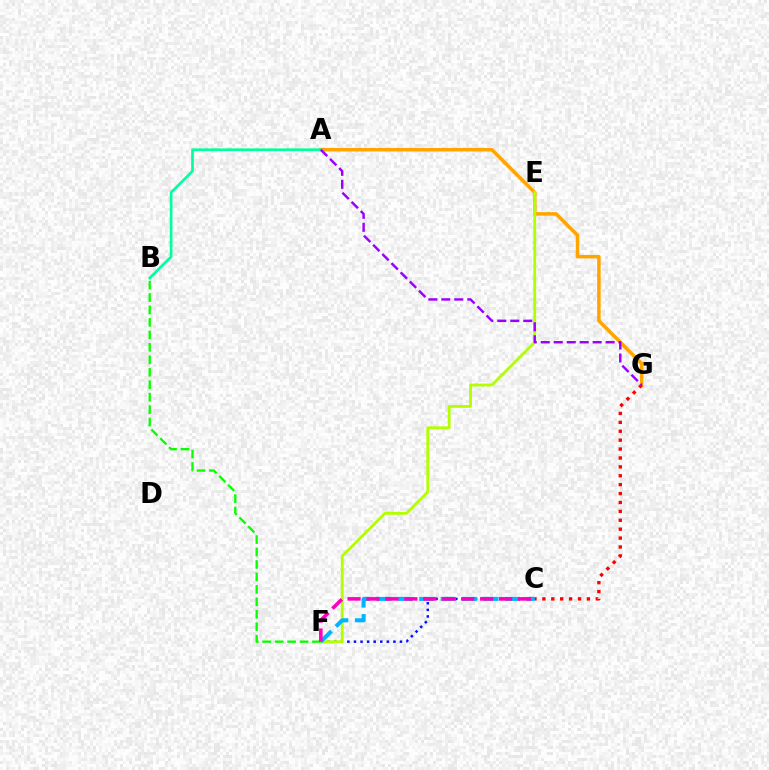{('C', 'F'): [{'color': '#0010ff', 'line_style': 'dotted', 'thickness': 1.79}, {'color': '#00b5ff', 'line_style': 'dashed', 'thickness': 2.91}, {'color': '#ff00bd', 'line_style': 'dashed', 'thickness': 2.57}], ('A', 'G'): [{'color': '#ffa500', 'line_style': 'solid', 'thickness': 2.53}, {'color': '#9b00ff', 'line_style': 'dashed', 'thickness': 1.76}], ('C', 'G'): [{'color': '#ff0000', 'line_style': 'dotted', 'thickness': 2.42}], ('E', 'F'): [{'color': '#b3ff00', 'line_style': 'solid', 'thickness': 2.04}], ('A', 'B'): [{'color': '#00ff9d', 'line_style': 'solid', 'thickness': 1.94}], ('B', 'F'): [{'color': '#08ff00', 'line_style': 'dashed', 'thickness': 1.69}]}